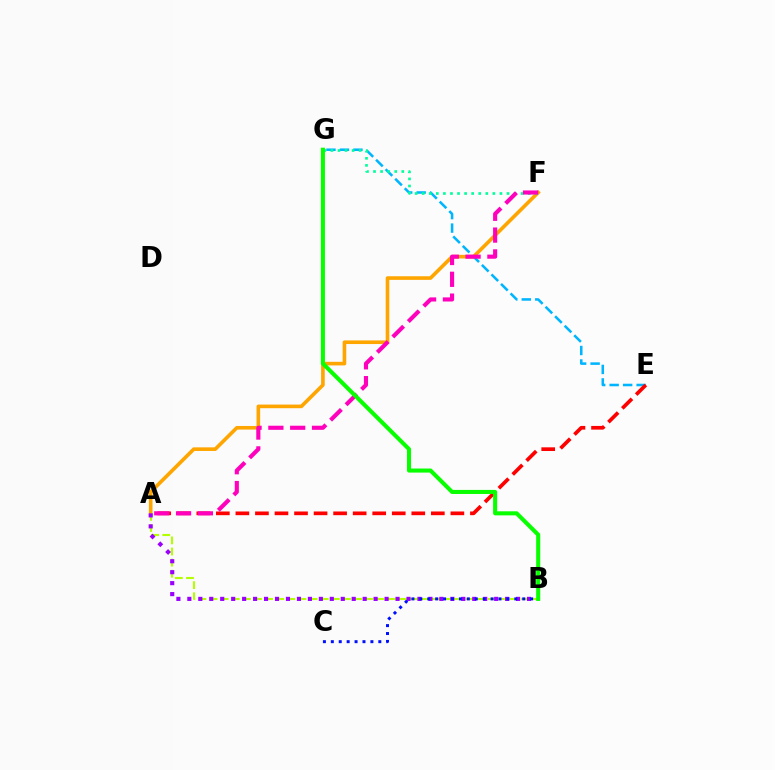{('E', 'G'): [{'color': '#00b5ff', 'line_style': 'dashed', 'thickness': 1.83}], ('A', 'B'): [{'color': '#b3ff00', 'line_style': 'dashed', 'thickness': 1.51}, {'color': '#9b00ff', 'line_style': 'dotted', 'thickness': 2.98}], ('A', 'E'): [{'color': '#ff0000', 'line_style': 'dashed', 'thickness': 2.66}], ('A', 'F'): [{'color': '#ffa500', 'line_style': 'solid', 'thickness': 2.61}, {'color': '#ff00bd', 'line_style': 'dashed', 'thickness': 2.96}], ('F', 'G'): [{'color': '#00ff9d', 'line_style': 'dotted', 'thickness': 1.92}], ('B', 'C'): [{'color': '#0010ff', 'line_style': 'dotted', 'thickness': 2.15}], ('B', 'G'): [{'color': '#08ff00', 'line_style': 'solid', 'thickness': 2.92}]}